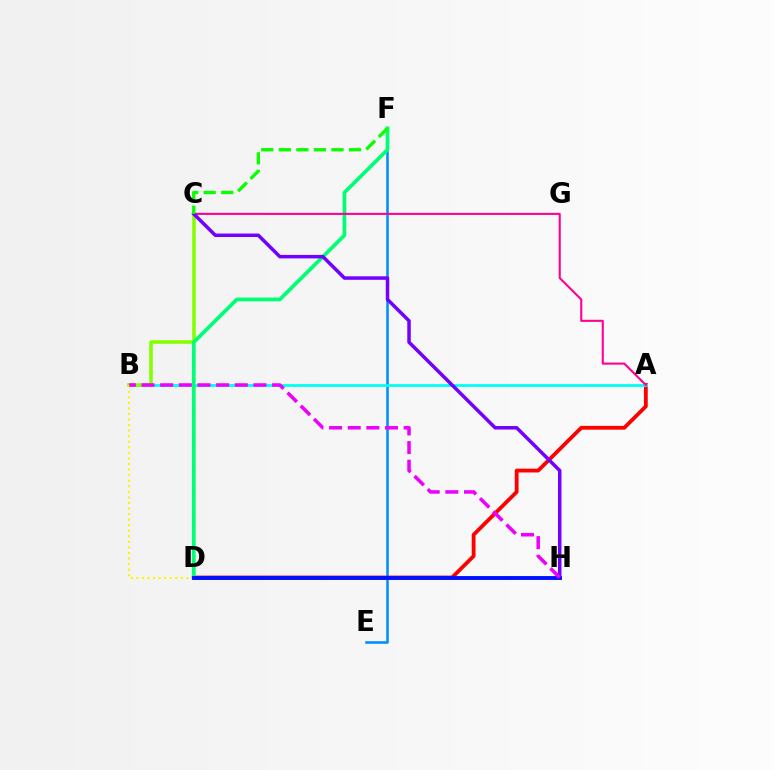{('C', 'D'): [{'color': '#ff7c00', 'line_style': 'dashed', 'thickness': 1.55}], ('E', 'F'): [{'color': '#008cff', 'line_style': 'solid', 'thickness': 1.82}], ('A', 'D'): [{'color': '#ff0000', 'line_style': 'solid', 'thickness': 2.74}], ('A', 'B'): [{'color': '#00fff6', 'line_style': 'solid', 'thickness': 2.01}], ('B', 'C'): [{'color': '#84ff00', 'line_style': 'solid', 'thickness': 2.55}], ('D', 'F'): [{'color': '#00ff74', 'line_style': 'solid', 'thickness': 2.68}], ('A', 'C'): [{'color': '#ff0094', 'line_style': 'solid', 'thickness': 1.51}], ('C', 'H'): [{'color': '#7200ff', 'line_style': 'solid', 'thickness': 2.51}], ('B', 'D'): [{'color': '#fcf500', 'line_style': 'dotted', 'thickness': 1.51}], ('D', 'H'): [{'color': '#0010ff', 'line_style': 'solid', 'thickness': 2.79}], ('C', 'F'): [{'color': '#08ff00', 'line_style': 'dashed', 'thickness': 2.39}], ('B', 'H'): [{'color': '#ee00ff', 'line_style': 'dashed', 'thickness': 2.53}]}